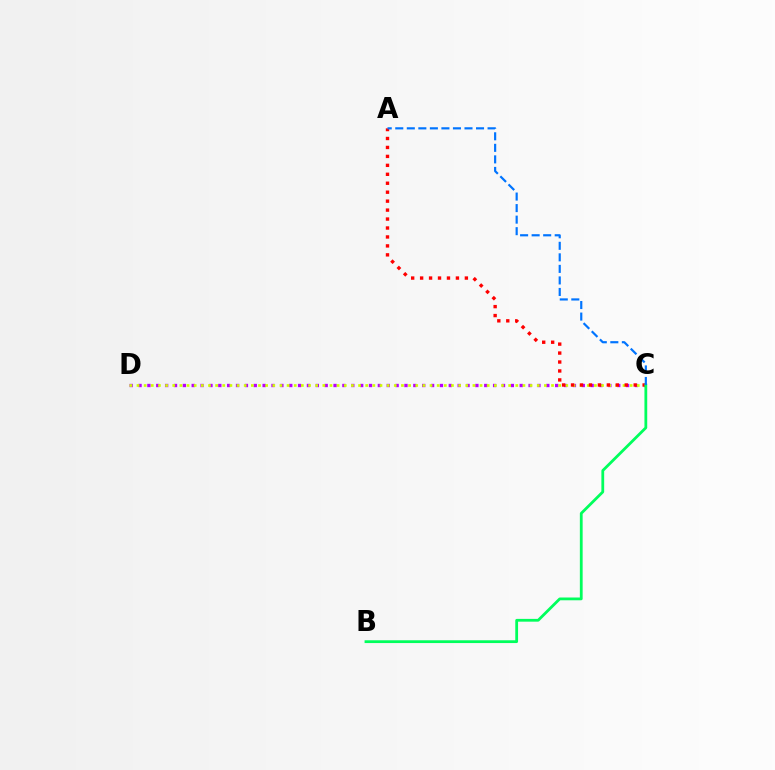{('C', 'D'): [{'color': '#b900ff', 'line_style': 'dotted', 'thickness': 2.41}, {'color': '#d1ff00', 'line_style': 'dotted', 'thickness': 1.94}], ('A', 'C'): [{'color': '#ff0000', 'line_style': 'dotted', 'thickness': 2.43}, {'color': '#0074ff', 'line_style': 'dashed', 'thickness': 1.57}], ('B', 'C'): [{'color': '#00ff5c', 'line_style': 'solid', 'thickness': 2.0}]}